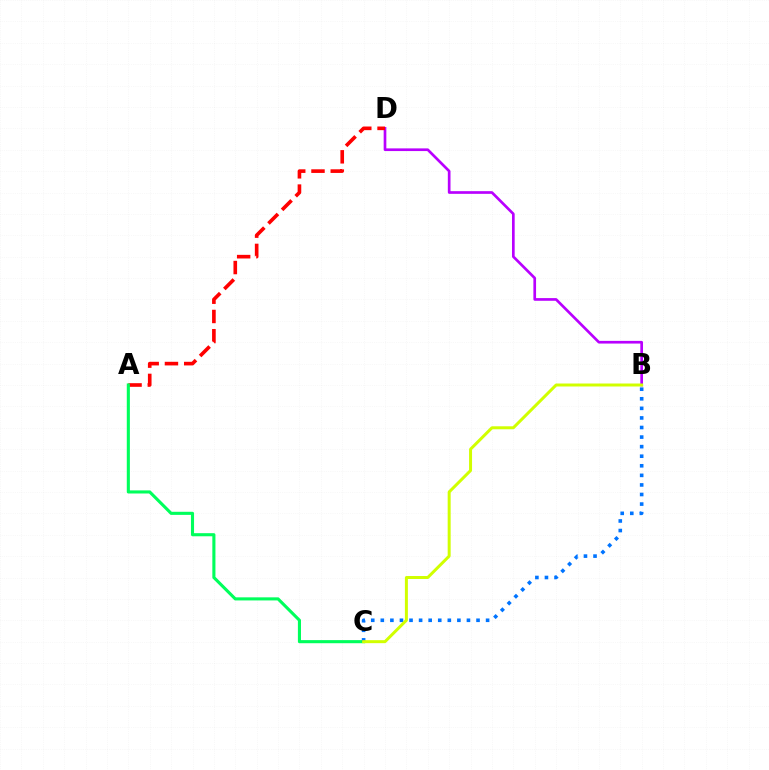{('B', 'D'): [{'color': '#b900ff', 'line_style': 'solid', 'thickness': 1.93}], ('A', 'D'): [{'color': '#ff0000', 'line_style': 'dashed', 'thickness': 2.62}], ('A', 'C'): [{'color': '#00ff5c', 'line_style': 'solid', 'thickness': 2.23}], ('B', 'C'): [{'color': '#0074ff', 'line_style': 'dotted', 'thickness': 2.6}, {'color': '#d1ff00', 'line_style': 'solid', 'thickness': 2.15}]}